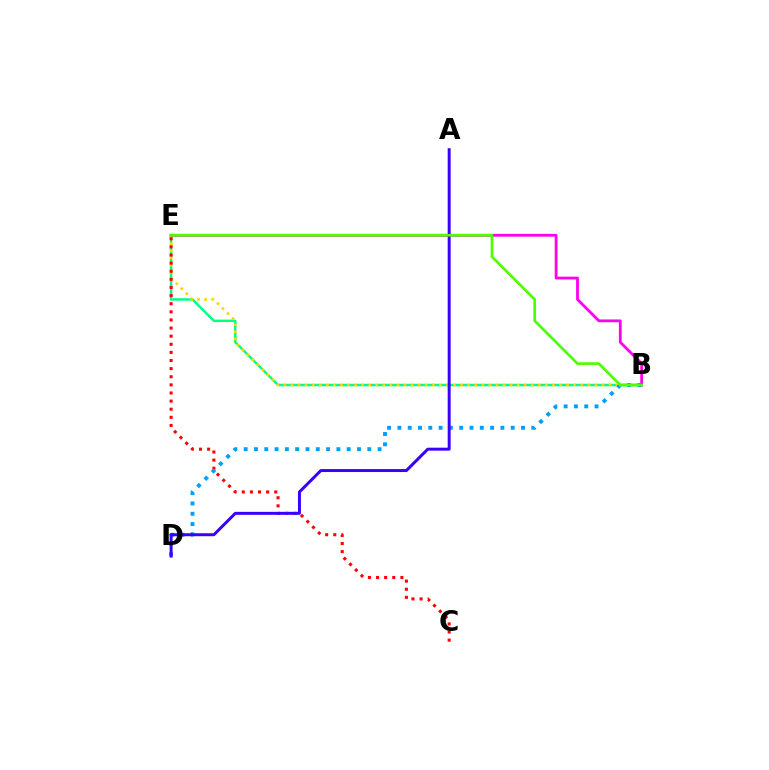{('B', 'E'): [{'color': '#00ff86', 'line_style': 'solid', 'thickness': 1.77}, {'color': '#ffd500', 'line_style': 'dotted', 'thickness': 1.92}, {'color': '#ff00ed', 'line_style': 'solid', 'thickness': 2.01}, {'color': '#4fff00', 'line_style': 'solid', 'thickness': 1.95}], ('C', 'E'): [{'color': '#ff0000', 'line_style': 'dotted', 'thickness': 2.2}], ('B', 'D'): [{'color': '#009eff', 'line_style': 'dotted', 'thickness': 2.8}], ('A', 'D'): [{'color': '#3700ff', 'line_style': 'solid', 'thickness': 2.14}]}